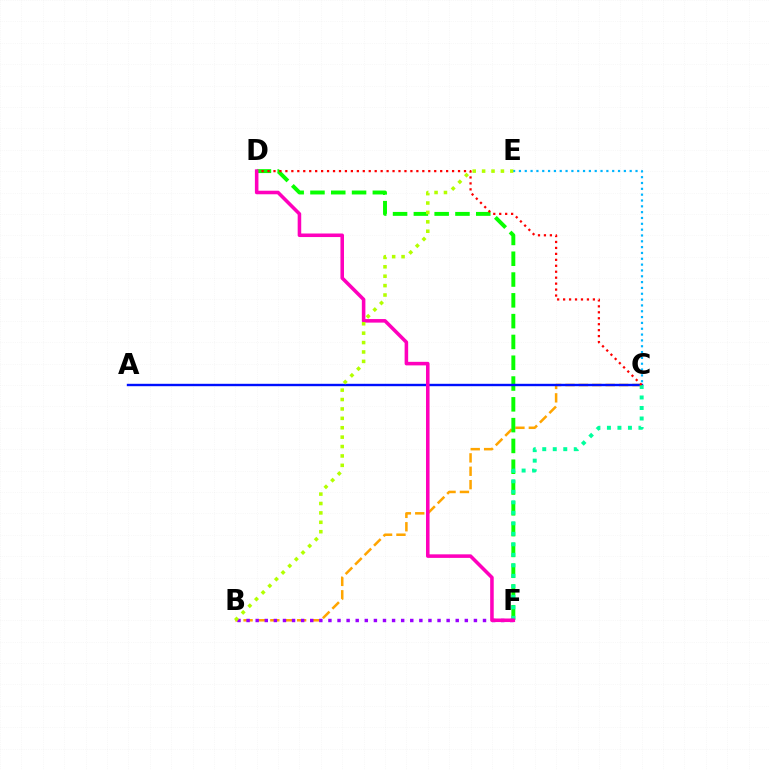{('B', 'C'): [{'color': '#ffa500', 'line_style': 'dashed', 'thickness': 1.82}], ('D', 'F'): [{'color': '#08ff00', 'line_style': 'dashed', 'thickness': 2.83}, {'color': '#ff00bd', 'line_style': 'solid', 'thickness': 2.56}], ('A', 'C'): [{'color': '#0010ff', 'line_style': 'solid', 'thickness': 1.73}], ('C', 'F'): [{'color': '#00ff9d', 'line_style': 'dotted', 'thickness': 2.85}], ('C', 'D'): [{'color': '#ff0000', 'line_style': 'dotted', 'thickness': 1.62}], ('B', 'F'): [{'color': '#9b00ff', 'line_style': 'dotted', 'thickness': 2.47}], ('C', 'E'): [{'color': '#00b5ff', 'line_style': 'dotted', 'thickness': 1.58}], ('B', 'E'): [{'color': '#b3ff00', 'line_style': 'dotted', 'thickness': 2.55}]}